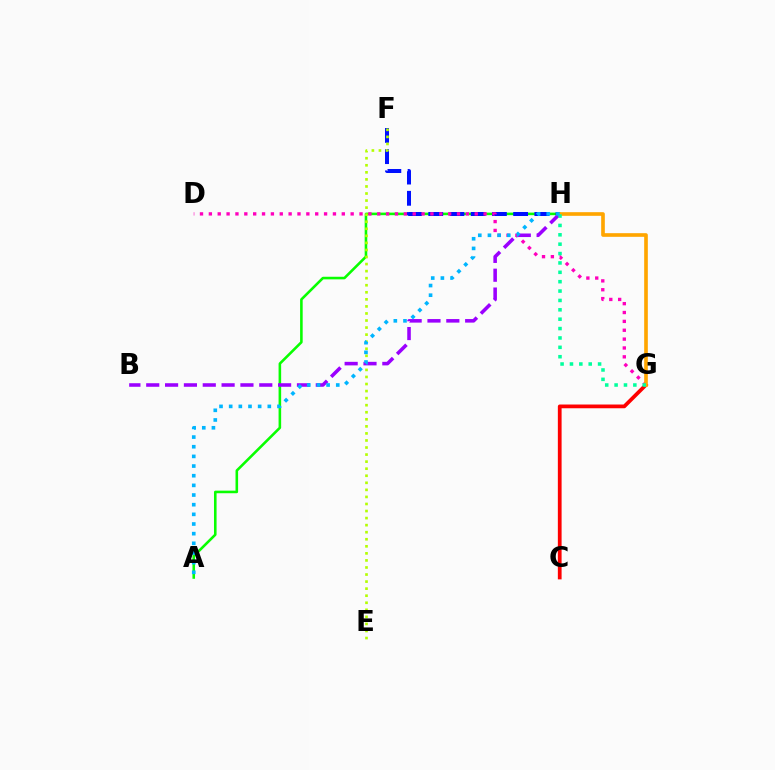{('A', 'H'): [{'color': '#08ff00', 'line_style': 'solid', 'thickness': 1.86}, {'color': '#00b5ff', 'line_style': 'dotted', 'thickness': 2.62}], ('F', 'H'): [{'color': '#0010ff', 'line_style': 'dashed', 'thickness': 2.88}], ('D', 'G'): [{'color': '#ff00bd', 'line_style': 'dotted', 'thickness': 2.41}], ('C', 'G'): [{'color': '#ff0000', 'line_style': 'solid', 'thickness': 2.7}], ('E', 'F'): [{'color': '#b3ff00', 'line_style': 'dotted', 'thickness': 1.92}], ('B', 'H'): [{'color': '#9b00ff', 'line_style': 'dashed', 'thickness': 2.56}], ('G', 'H'): [{'color': '#ffa500', 'line_style': 'solid', 'thickness': 2.63}, {'color': '#00ff9d', 'line_style': 'dotted', 'thickness': 2.55}]}